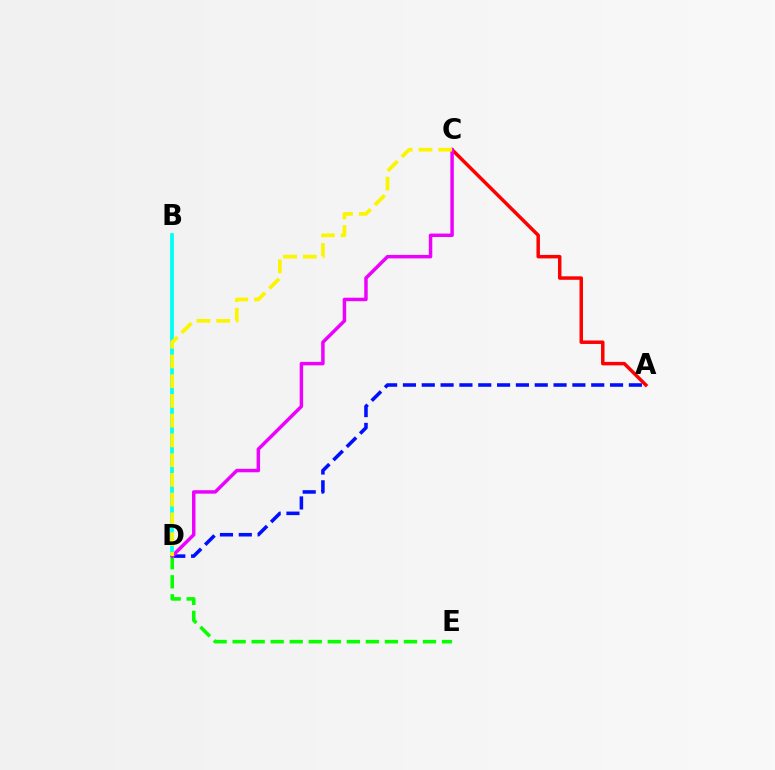{('A', 'D'): [{'color': '#0010ff', 'line_style': 'dashed', 'thickness': 2.56}], ('B', 'D'): [{'color': '#00fff6', 'line_style': 'solid', 'thickness': 2.69}], ('D', 'E'): [{'color': '#08ff00', 'line_style': 'dashed', 'thickness': 2.59}], ('A', 'C'): [{'color': '#ff0000', 'line_style': 'solid', 'thickness': 2.5}], ('C', 'D'): [{'color': '#ee00ff', 'line_style': 'solid', 'thickness': 2.49}, {'color': '#fcf500', 'line_style': 'dashed', 'thickness': 2.68}]}